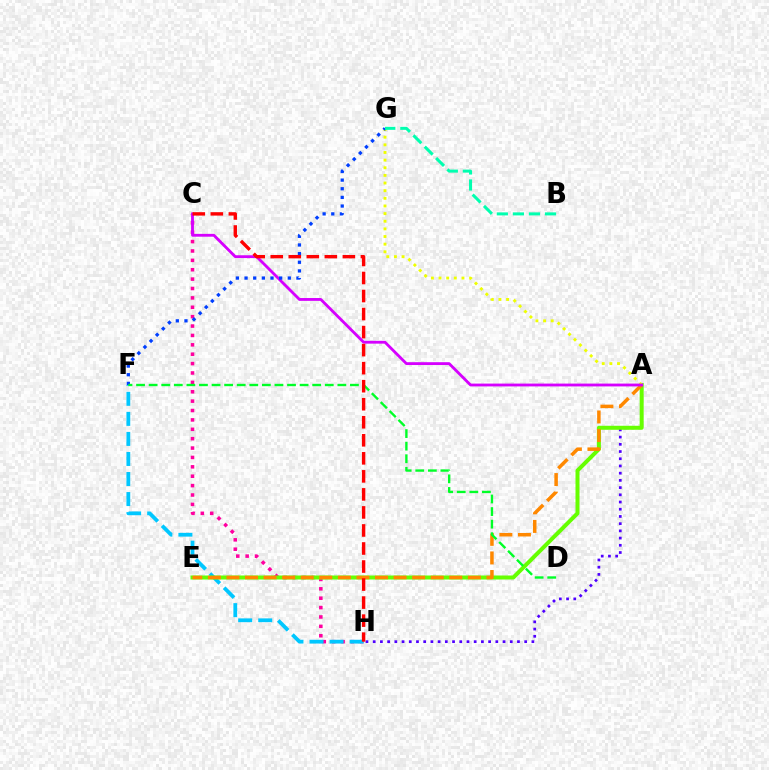{('C', 'H'): [{'color': '#ff00a0', 'line_style': 'dotted', 'thickness': 2.55}, {'color': '#ff0000', 'line_style': 'dashed', 'thickness': 2.45}], ('A', 'H'): [{'color': '#4f00ff', 'line_style': 'dotted', 'thickness': 1.96}], ('F', 'H'): [{'color': '#00c7ff', 'line_style': 'dashed', 'thickness': 2.72}], ('A', 'E'): [{'color': '#66ff00', 'line_style': 'solid', 'thickness': 2.88}, {'color': '#ff8800', 'line_style': 'dashed', 'thickness': 2.52}], ('A', 'G'): [{'color': '#eeff00', 'line_style': 'dotted', 'thickness': 2.08}], ('A', 'C'): [{'color': '#d600ff', 'line_style': 'solid', 'thickness': 2.04}], ('F', 'G'): [{'color': '#003fff', 'line_style': 'dotted', 'thickness': 2.35}], ('D', 'F'): [{'color': '#00ff27', 'line_style': 'dashed', 'thickness': 1.71}], ('B', 'G'): [{'color': '#00ffaf', 'line_style': 'dashed', 'thickness': 2.18}]}